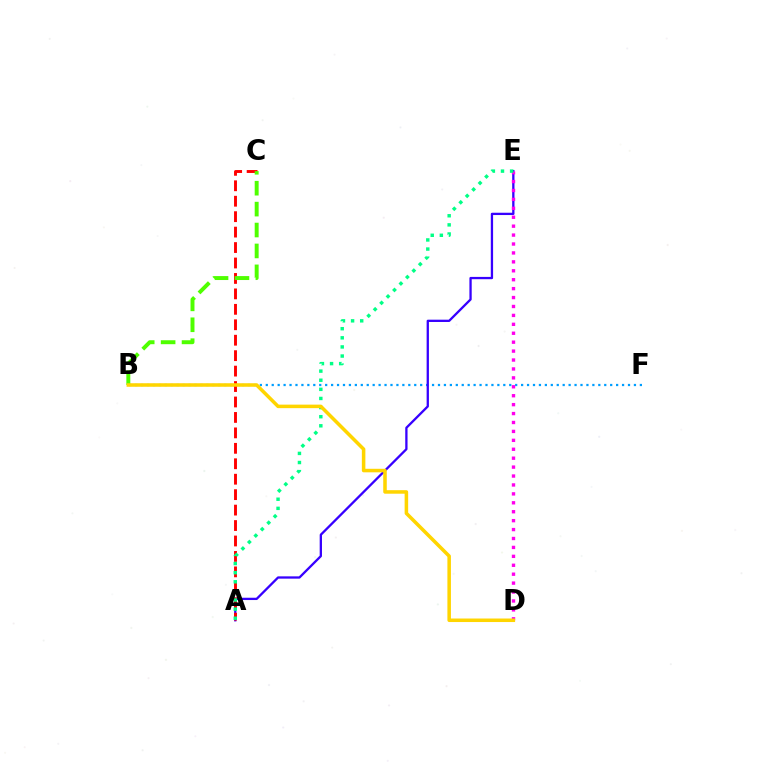{('B', 'F'): [{'color': '#009eff', 'line_style': 'dotted', 'thickness': 1.61}], ('A', 'E'): [{'color': '#3700ff', 'line_style': 'solid', 'thickness': 1.65}, {'color': '#00ff86', 'line_style': 'dotted', 'thickness': 2.48}], ('D', 'E'): [{'color': '#ff00ed', 'line_style': 'dotted', 'thickness': 2.42}], ('A', 'C'): [{'color': '#ff0000', 'line_style': 'dashed', 'thickness': 2.1}], ('B', 'C'): [{'color': '#4fff00', 'line_style': 'dashed', 'thickness': 2.84}], ('B', 'D'): [{'color': '#ffd500', 'line_style': 'solid', 'thickness': 2.54}]}